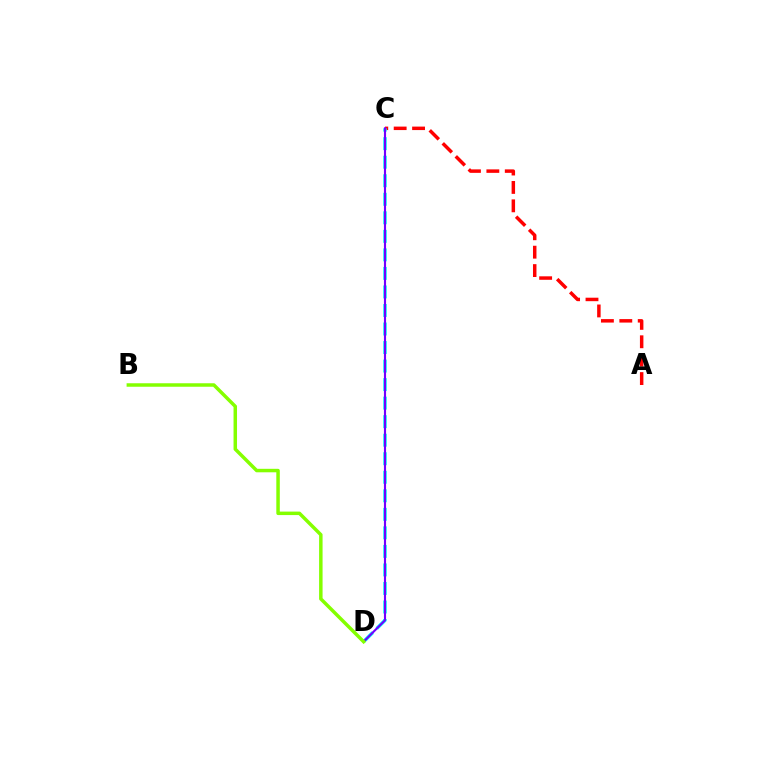{('A', 'C'): [{'color': '#ff0000', 'line_style': 'dashed', 'thickness': 2.5}], ('C', 'D'): [{'color': '#00fff6', 'line_style': 'dashed', 'thickness': 2.52}, {'color': '#7200ff', 'line_style': 'solid', 'thickness': 1.53}], ('B', 'D'): [{'color': '#84ff00', 'line_style': 'solid', 'thickness': 2.51}]}